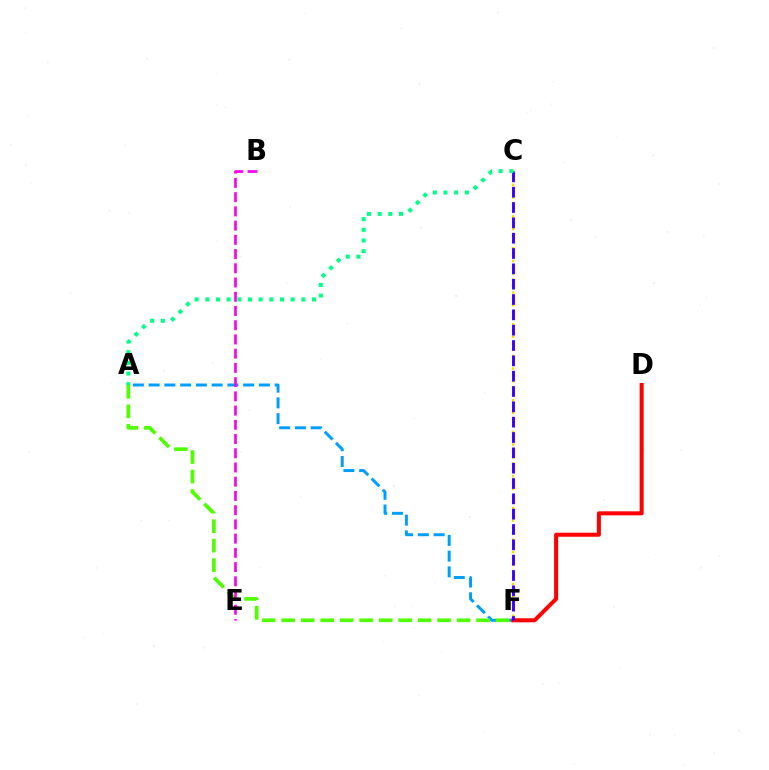{('A', 'F'): [{'color': '#009eff', 'line_style': 'dashed', 'thickness': 2.14}, {'color': '#4fff00', 'line_style': 'dashed', 'thickness': 2.65}], ('C', 'F'): [{'color': '#ffd500', 'line_style': 'dotted', 'thickness': 1.72}, {'color': '#3700ff', 'line_style': 'dashed', 'thickness': 2.08}], ('D', 'F'): [{'color': '#ff0000', 'line_style': 'solid', 'thickness': 2.9}], ('B', 'E'): [{'color': '#ff00ed', 'line_style': 'dashed', 'thickness': 1.93}], ('A', 'C'): [{'color': '#00ff86', 'line_style': 'dotted', 'thickness': 2.9}]}